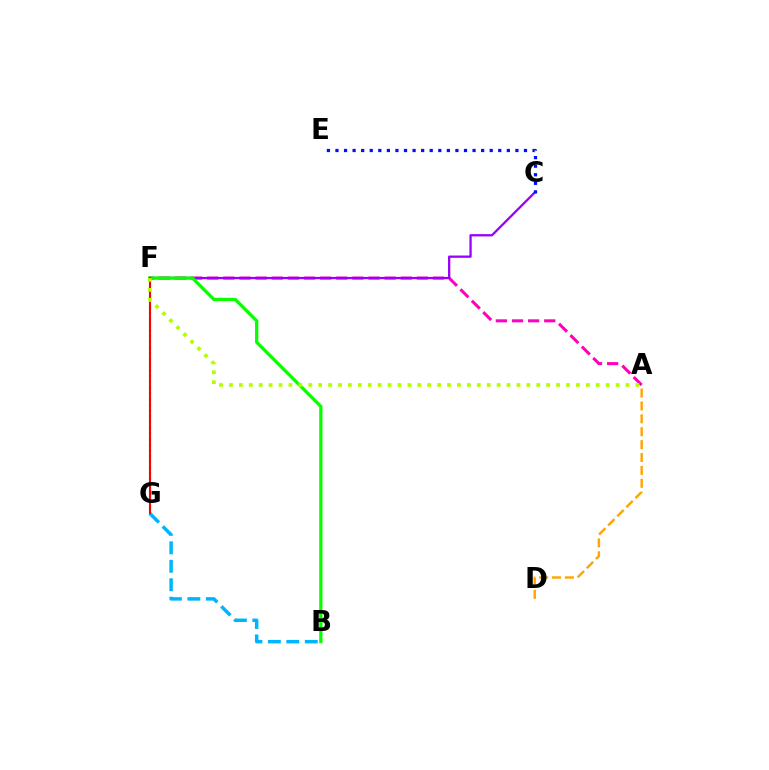{('B', 'G'): [{'color': '#00b5ff', 'line_style': 'dashed', 'thickness': 2.51}], ('A', 'F'): [{'color': '#ff00bd', 'line_style': 'dashed', 'thickness': 2.19}, {'color': '#b3ff00', 'line_style': 'dotted', 'thickness': 2.69}], ('F', 'G'): [{'color': '#00ff9d', 'line_style': 'dotted', 'thickness': 1.55}, {'color': '#ff0000', 'line_style': 'solid', 'thickness': 1.52}], ('C', 'F'): [{'color': '#9b00ff', 'line_style': 'solid', 'thickness': 1.65}], ('B', 'F'): [{'color': '#08ff00', 'line_style': 'solid', 'thickness': 2.36}], ('C', 'E'): [{'color': '#0010ff', 'line_style': 'dotted', 'thickness': 2.33}], ('A', 'D'): [{'color': '#ffa500', 'line_style': 'dashed', 'thickness': 1.75}]}